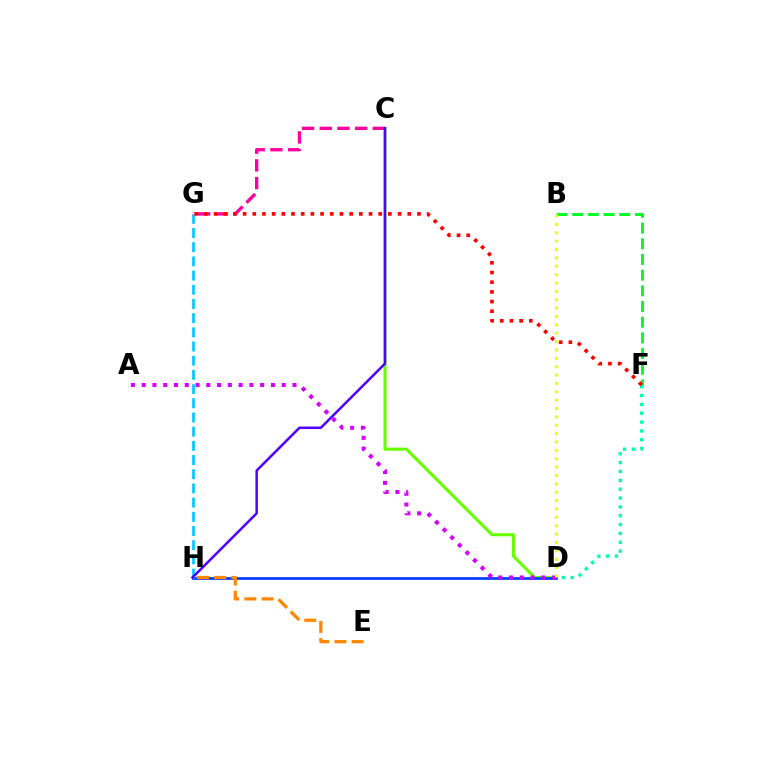{('B', 'F'): [{'color': '#00ff27', 'line_style': 'dashed', 'thickness': 2.13}], ('C', 'D'): [{'color': '#66ff00', 'line_style': 'solid', 'thickness': 2.21}], ('D', 'H'): [{'color': '#003fff', 'line_style': 'solid', 'thickness': 1.97}], ('G', 'H'): [{'color': '#00c7ff', 'line_style': 'dashed', 'thickness': 1.93}], ('E', 'H'): [{'color': '#ff8800', 'line_style': 'dashed', 'thickness': 2.34}], ('C', 'G'): [{'color': '#ff00a0', 'line_style': 'dashed', 'thickness': 2.4}], ('C', 'H'): [{'color': '#4f00ff', 'line_style': 'solid', 'thickness': 1.81}], ('A', 'D'): [{'color': '#d600ff', 'line_style': 'dotted', 'thickness': 2.93}], ('D', 'F'): [{'color': '#00ffaf', 'line_style': 'dotted', 'thickness': 2.4}], ('F', 'G'): [{'color': '#ff0000', 'line_style': 'dotted', 'thickness': 2.63}], ('B', 'D'): [{'color': '#eeff00', 'line_style': 'dotted', 'thickness': 2.27}]}